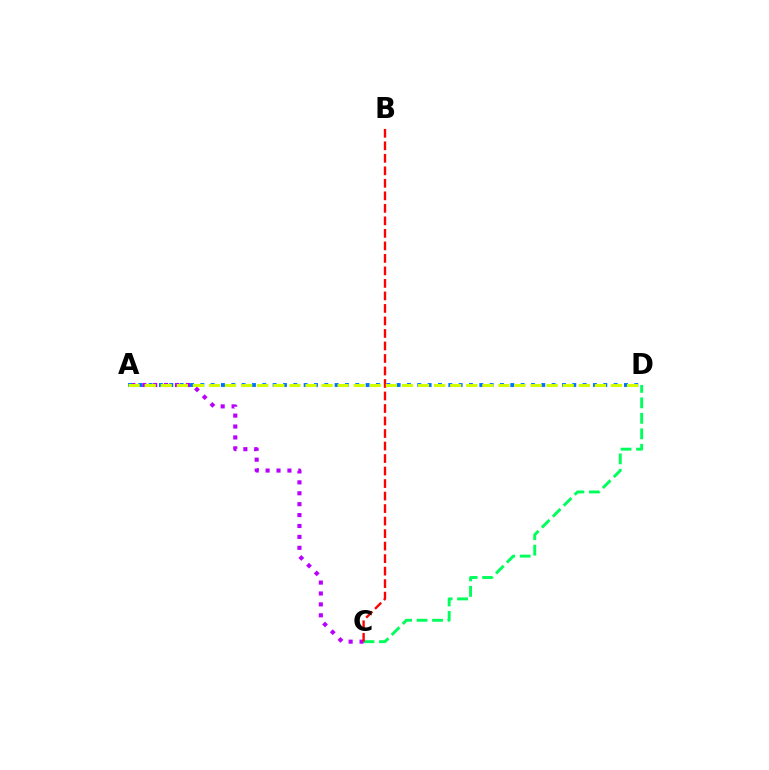{('C', 'D'): [{'color': '#00ff5c', 'line_style': 'dashed', 'thickness': 2.1}], ('A', 'C'): [{'color': '#b900ff', 'line_style': 'dotted', 'thickness': 2.96}], ('A', 'D'): [{'color': '#0074ff', 'line_style': 'dotted', 'thickness': 2.81}, {'color': '#d1ff00', 'line_style': 'dashed', 'thickness': 2.18}], ('B', 'C'): [{'color': '#ff0000', 'line_style': 'dashed', 'thickness': 1.7}]}